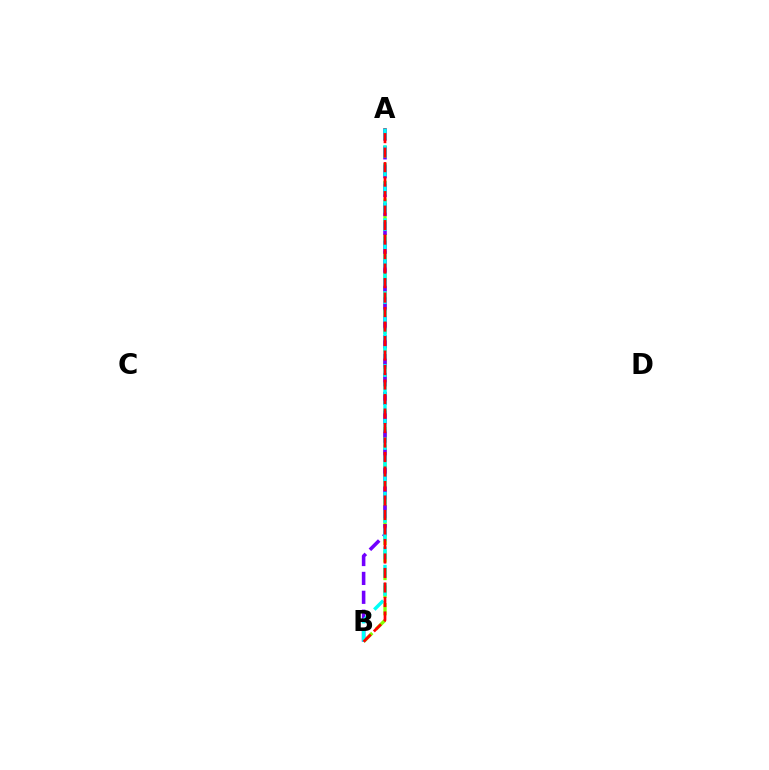{('A', 'B'): [{'color': '#84ff00', 'line_style': 'dashed', 'thickness': 2.39}, {'color': '#7200ff', 'line_style': 'dashed', 'thickness': 2.57}, {'color': '#00fff6', 'line_style': 'dashed', 'thickness': 2.48}, {'color': '#ff0000', 'line_style': 'dashed', 'thickness': 1.97}]}